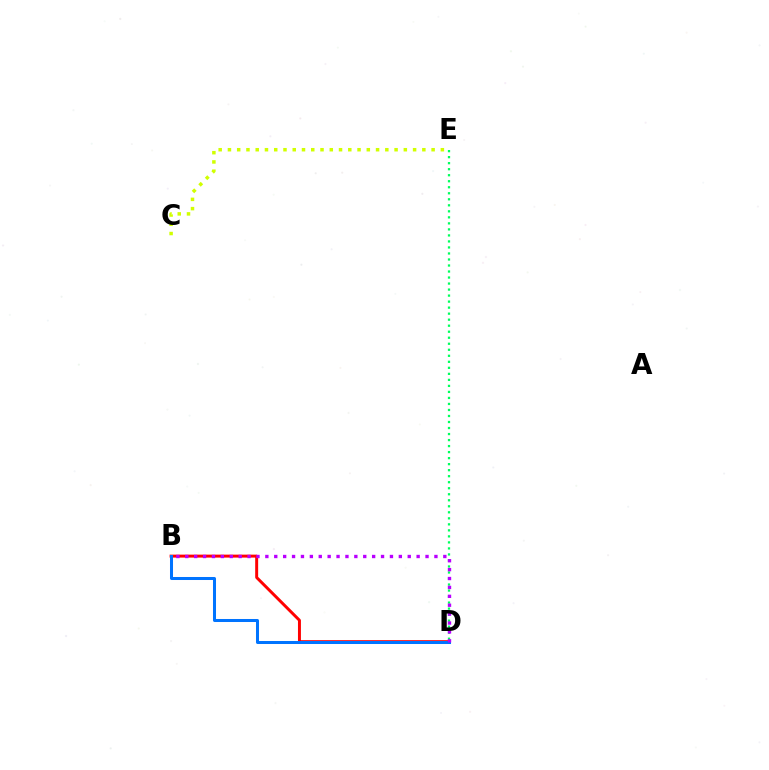{('D', 'E'): [{'color': '#00ff5c', 'line_style': 'dotted', 'thickness': 1.64}], ('B', 'D'): [{'color': '#ff0000', 'line_style': 'solid', 'thickness': 2.13}, {'color': '#0074ff', 'line_style': 'solid', 'thickness': 2.17}, {'color': '#b900ff', 'line_style': 'dotted', 'thickness': 2.42}], ('C', 'E'): [{'color': '#d1ff00', 'line_style': 'dotted', 'thickness': 2.52}]}